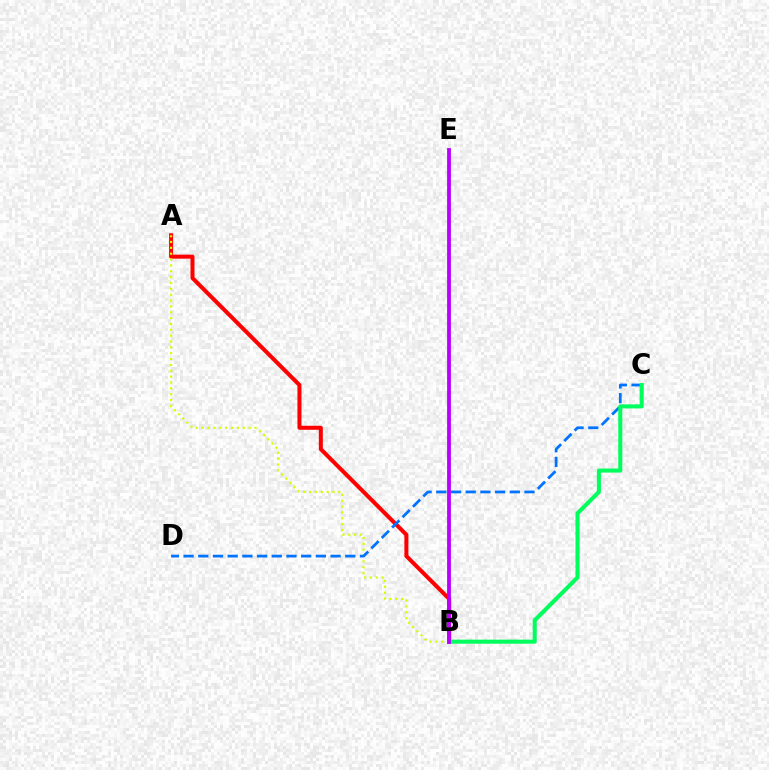{('A', 'B'): [{'color': '#ff0000', 'line_style': 'solid', 'thickness': 2.89}, {'color': '#d1ff00', 'line_style': 'dotted', 'thickness': 1.59}], ('C', 'D'): [{'color': '#0074ff', 'line_style': 'dashed', 'thickness': 2.0}], ('B', 'C'): [{'color': '#00ff5c', 'line_style': 'solid', 'thickness': 2.92}], ('B', 'E'): [{'color': '#b900ff', 'line_style': 'solid', 'thickness': 2.74}]}